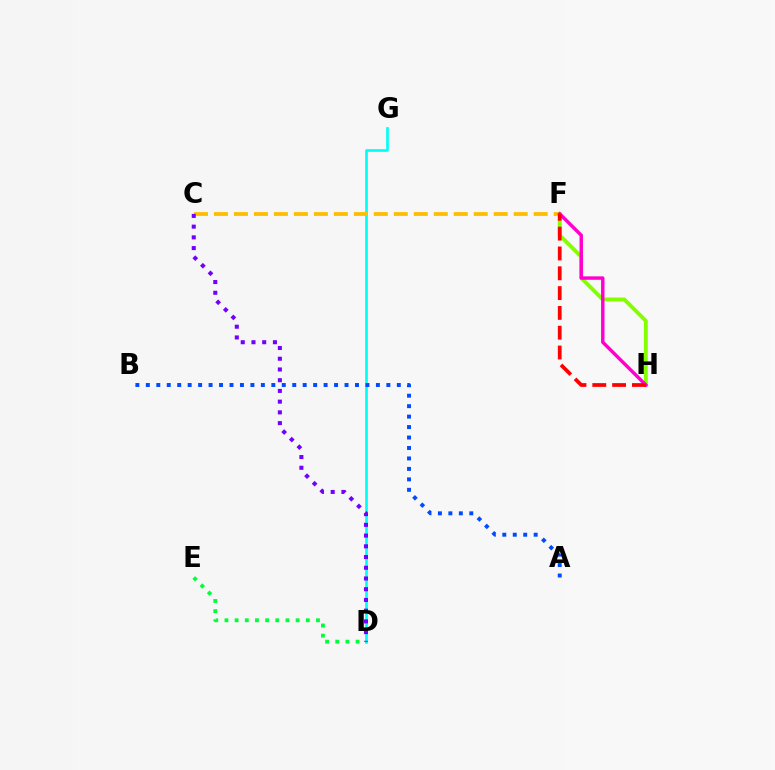{('F', 'H'): [{'color': '#84ff00', 'line_style': 'solid', 'thickness': 2.78}, {'color': '#ff00cf', 'line_style': 'solid', 'thickness': 2.47}, {'color': '#ff0000', 'line_style': 'dashed', 'thickness': 2.69}], ('D', 'G'): [{'color': '#00fff6', 'line_style': 'solid', 'thickness': 1.93}], ('A', 'B'): [{'color': '#004bff', 'line_style': 'dotted', 'thickness': 2.84}], ('C', 'F'): [{'color': '#ffbd00', 'line_style': 'dashed', 'thickness': 2.71}], ('D', 'E'): [{'color': '#00ff39', 'line_style': 'dotted', 'thickness': 2.76}], ('C', 'D'): [{'color': '#7200ff', 'line_style': 'dotted', 'thickness': 2.91}]}